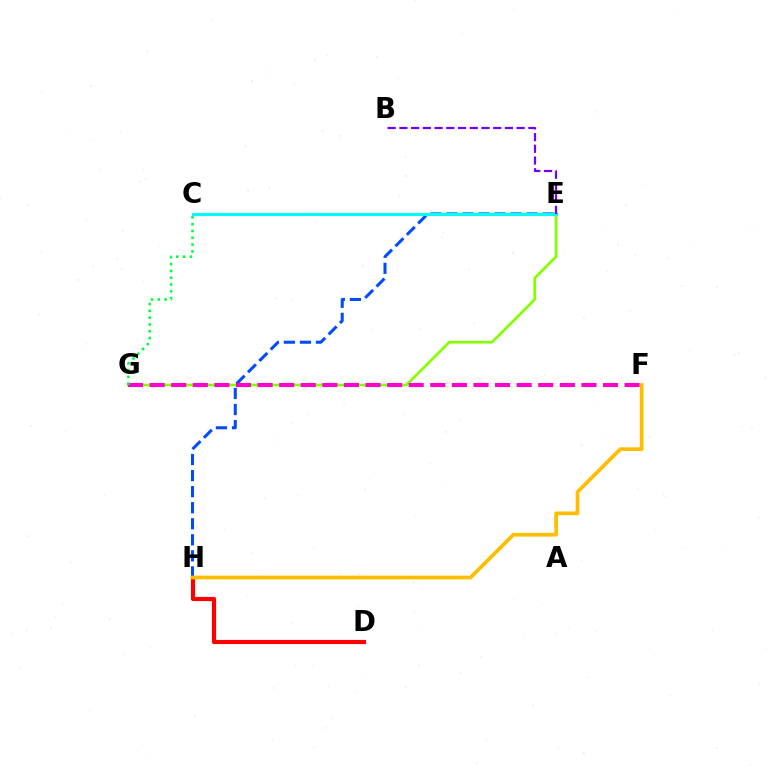{('E', 'G'): [{'color': '#84ff00', 'line_style': 'solid', 'thickness': 1.95}], ('E', 'H'): [{'color': '#004bff', 'line_style': 'dashed', 'thickness': 2.18}], ('D', 'H'): [{'color': '#ff0000', 'line_style': 'solid', 'thickness': 2.99}], ('F', 'G'): [{'color': '#ff00cf', 'line_style': 'dashed', 'thickness': 2.93}], ('C', 'E'): [{'color': '#00fff6', 'line_style': 'solid', 'thickness': 2.22}], ('F', 'H'): [{'color': '#ffbd00', 'line_style': 'solid', 'thickness': 2.68}], ('C', 'G'): [{'color': '#00ff39', 'line_style': 'dotted', 'thickness': 1.85}], ('B', 'E'): [{'color': '#7200ff', 'line_style': 'dashed', 'thickness': 1.59}]}